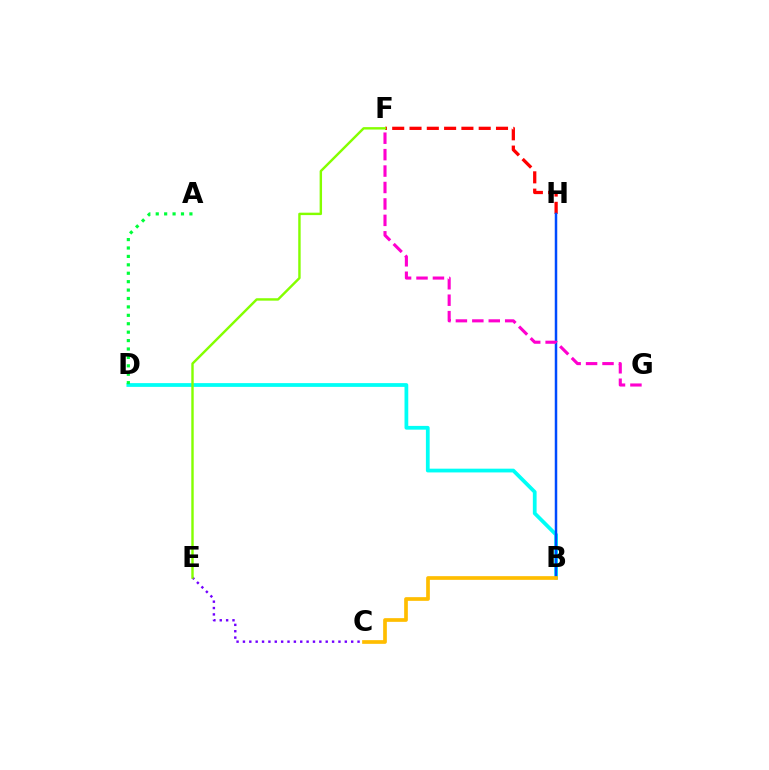{('C', 'E'): [{'color': '#7200ff', 'line_style': 'dotted', 'thickness': 1.73}], ('B', 'D'): [{'color': '#00fff6', 'line_style': 'solid', 'thickness': 2.7}], ('F', 'H'): [{'color': '#ff0000', 'line_style': 'dashed', 'thickness': 2.35}], ('E', 'F'): [{'color': '#84ff00', 'line_style': 'solid', 'thickness': 1.74}], ('B', 'H'): [{'color': '#004bff', 'line_style': 'solid', 'thickness': 1.79}], ('A', 'D'): [{'color': '#00ff39', 'line_style': 'dotted', 'thickness': 2.29}], ('F', 'G'): [{'color': '#ff00cf', 'line_style': 'dashed', 'thickness': 2.23}], ('B', 'C'): [{'color': '#ffbd00', 'line_style': 'solid', 'thickness': 2.66}]}